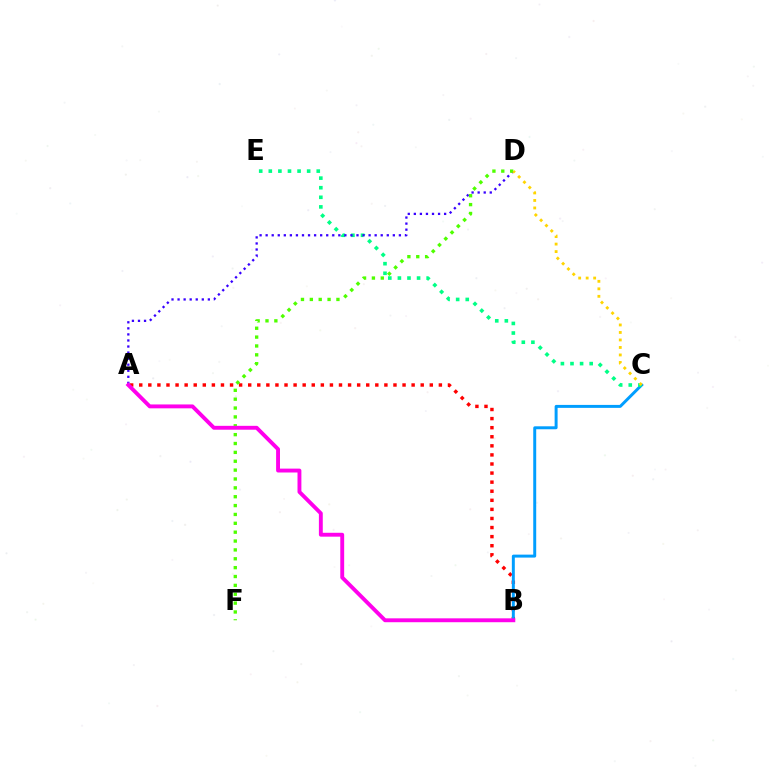{('A', 'B'): [{'color': '#ff0000', 'line_style': 'dotted', 'thickness': 2.47}, {'color': '#ff00ed', 'line_style': 'solid', 'thickness': 2.8}], ('B', 'C'): [{'color': '#009eff', 'line_style': 'solid', 'thickness': 2.13}], ('C', 'E'): [{'color': '#00ff86', 'line_style': 'dotted', 'thickness': 2.61}], ('A', 'D'): [{'color': '#3700ff', 'line_style': 'dotted', 'thickness': 1.65}], ('D', 'F'): [{'color': '#4fff00', 'line_style': 'dotted', 'thickness': 2.41}], ('C', 'D'): [{'color': '#ffd500', 'line_style': 'dotted', 'thickness': 2.04}]}